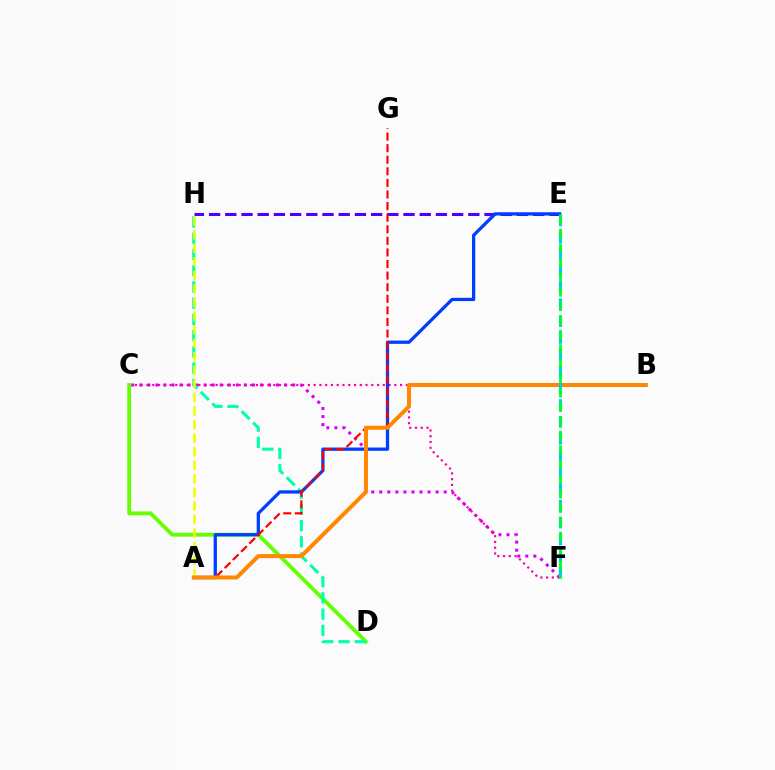{('C', 'F'): [{'color': '#d600ff', 'line_style': 'dotted', 'thickness': 2.19}, {'color': '#ff00a0', 'line_style': 'dotted', 'thickness': 1.57}], ('E', 'H'): [{'color': '#4f00ff', 'line_style': 'dashed', 'thickness': 2.2}], ('C', 'D'): [{'color': '#66ff00', 'line_style': 'solid', 'thickness': 2.76}], ('D', 'H'): [{'color': '#00ffaf', 'line_style': 'dashed', 'thickness': 2.21}], ('A', 'E'): [{'color': '#003fff', 'line_style': 'solid', 'thickness': 2.36}], ('A', 'G'): [{'color': '#ff0000', 'line_style': 'dashed', 'thickness': 1.57}], ('A', 'H'): [{'color': '#eeff00', 'line_style': 'dashed', 'thickness': 1.84}], ('A', 'B'): [{'color': '#ff8800', 'line_style': 'solid', 'thickness': 2.88}], ('E', 'F'): [{'color': '#00c7ff', 'line_style': 'dashed', 'thickness': 2.28}, {'color': '#00ff27', 'line_style': 'dashed', 'thickness': 1.96}]}